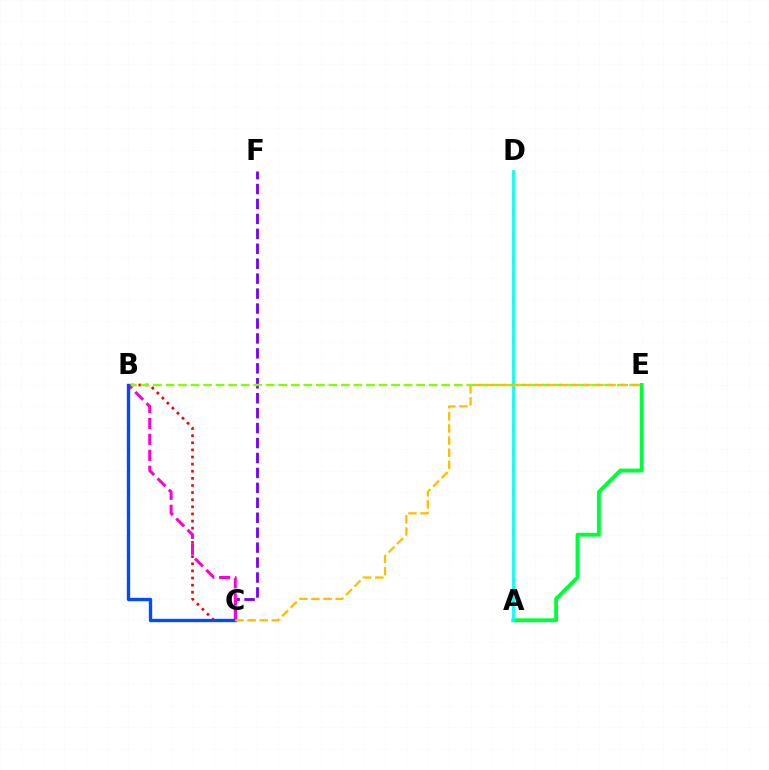{('C', 'F'): [{'color': '#7200ff', 'line_style': 'dashed', 'thickness': 2.03}], ('A', 'E'): [{'color': '#00ff39', 'line_style': 'solid', 'thickness': 2.8}], ('B', 'C'): [{'color': '#ff0000', 'line_style': 'dotted', 'thickness': 1.93}, {'color': '#ff00cf', 'line_style': 'dashed', 'thickness': 2.17}, {'color': '#004bff', 'line_style': 'solid', 'thickness': 2.41}], ('B', 'E'): [{'color': '#84ff00', 'line_style': 'dashed', 'thickness': 1.7}], ('A', 'D'): [{'color': '#00fff6', 'line_style': 'solid', 'thickness': 1.96}], ('C', 'E'): [{'color': '#ffbd00', 'line_style': 'dashed', 'thickness': 1.65}]}